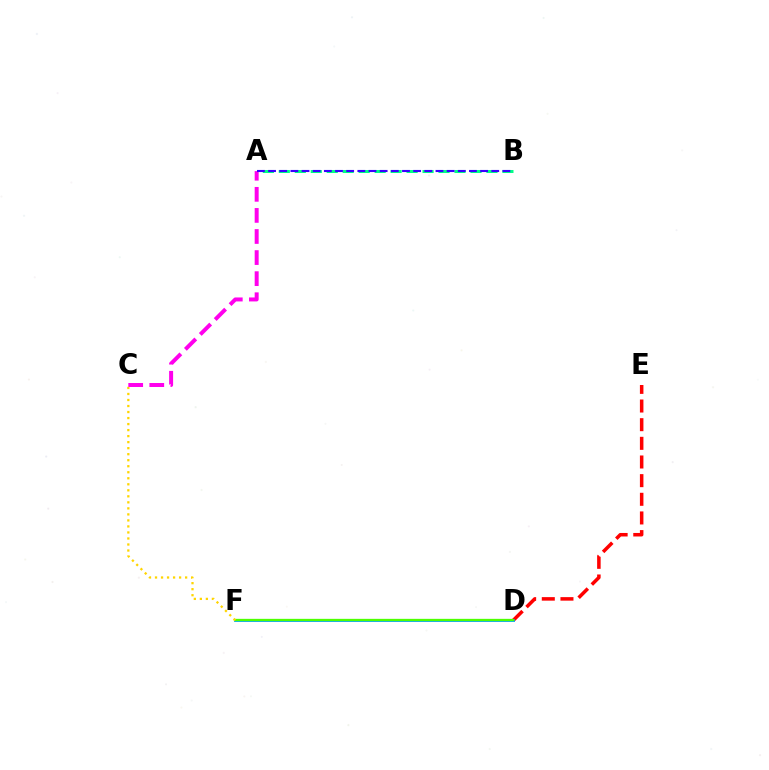{('D', 'E'): [{'color': '#ff0000', 'line_style': 'dashed', 'thickness': 2.53}], ('D', 'F'): [{'color': '#009eff', 'line_style': 'solid', 'thickness': 2.02}, {'color': '#4fff00', 'line_style': 'solid', 'thickness': 1.67}], ('A', 'B'): [{'color': '#00ff86', 'line_style': 'dashed', 'thickness': 2.17}, {'color': '#3700ff', 'line_style': 'dashed', 'thickness': 1.52}], ('C', 'F'): [{'color': '#ffd500', 'line_style': 'dotted', 'thickness': 1.64}], ('A', 'C'): [{'color': '#ff00ed', 'line_style': 'dashed', 'thickness': 2.86}]}